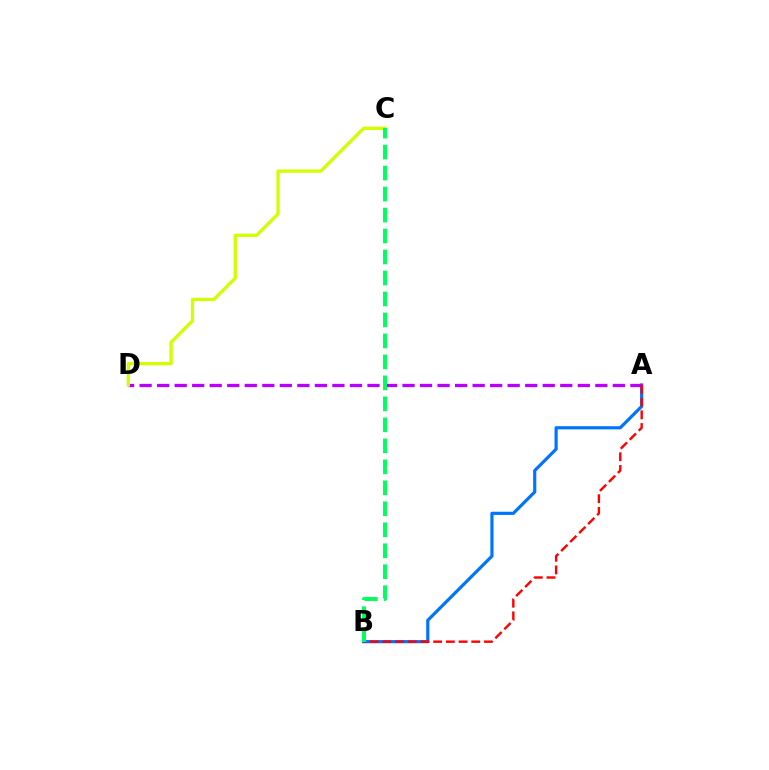{('A', 'B'): [{'color': '#0074ff', 'line_style': 'solid', 'thickness': 2.29}, {'color': '#ff0000', 'line_style': 'dashed', 'thickness': 1.73}], ('A', 'D'): [{'color': '#b900ff', 'line_style': 'dashed', 'thickness': 2.38}], ('C', 'D'): [{'color': '#d1ff00', 'line_style': 'solid', 'thickness': 2.37}], ('B', 'C'): [{'color': '#00ff5c', 'line_style': 'dashed', 'thickness': 2.85}]}